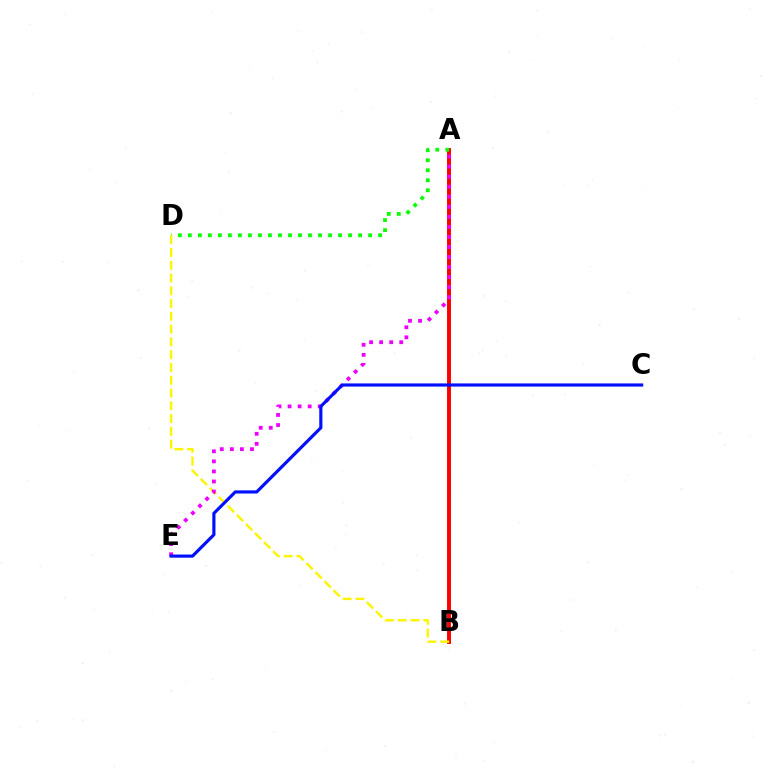{('A', 'B'): [{'color': '#00fff6', 'line_style': 'dotted', 'thickness': 2.08}, {'color': '#ff0000', 'line_style': 'solid', 'thickness': 2.83}], ('A', 'D'): [{'color': '#08ff00', 'line_style': 'dotted', 'thickness': 2.72}], ('B', 'D'): [{'color': '#fcf500', 'line_style': 'dashed', 'thickness': 1.74}], ('A', 'E'): [{'color': '#ee00ff', 'line_style': 'dotted', 'thickness': 2.73}], ('C', 'E'): [{'color': '#0010ff', 'line_style': 'solid', 'thickness': 2.27}]}